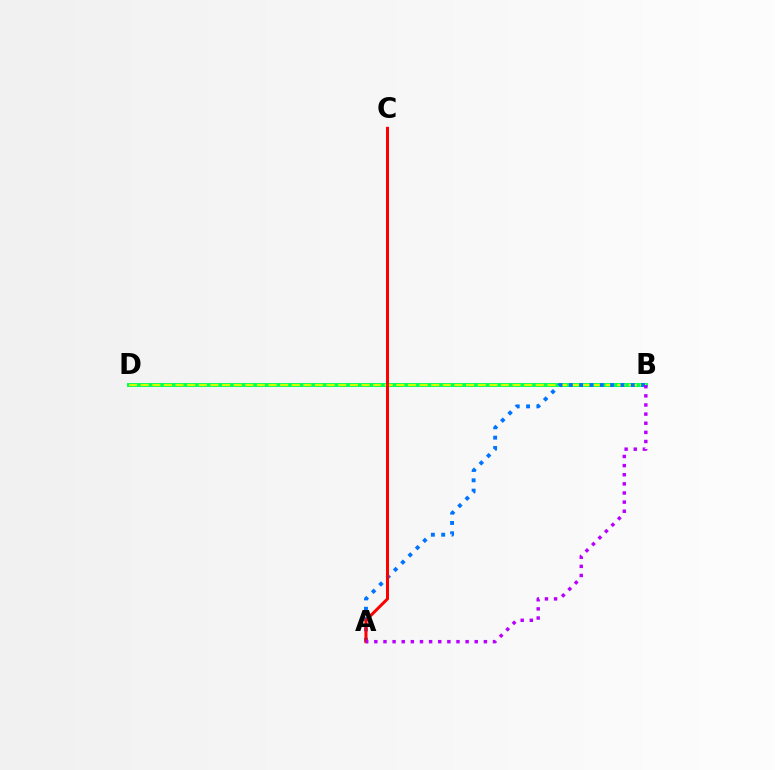{('B', 'D'): [{'color': '#00ff5c', 'line_style': 'solid', 'thickness': 2.86}, {'color': '#d1ff00', 'line_style': 'dashed', 'thickness': 1.58}], ('A', 'B'): [{'color': '#0074ff', 'line_style': 'dotted', 'thickness': 2.8}, {'color': '#b900ff', 'line_style': 'dotted', 'thickness': 2.48}], ('A', 'C'): [{'color': '#ff0000', 'line_style': 'solid', 'thickness': 2.17}]}